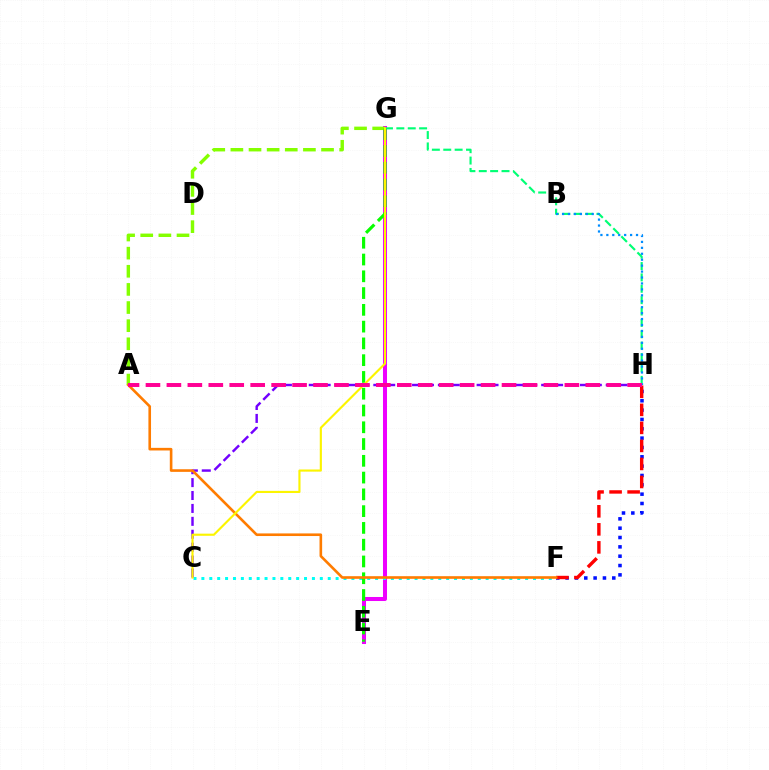{('E', 'G'): [{'color': '#ee00ff', 'line_style': 'solid', 'thickness': 2.9}, {'color': '#08ff00', 'line_style': 'dashed', 'thickness': 2.28}], ('F', 'H'): [{'color': '#0010ff', 'line_style': 'dotted', 'thickness': 2.54}, {'color': '#ff0000', 'line_style': 'dashed', 'thickness': 2.45}], ('C', 'F'): [{'color': '#00fff6', 'line_style': 'dotted', 'thickness': 2.15}], ('A', 'G'): [{'color': '#84ff00', 'line_style': 'dashed', 'thickness': 2.46}], ('C', 'H'): [{'color': '#7200ff', 'line_style': 'dashed', 'thickness': 1.75}], ('G', 'H'): [{'color': '#00ff74', 'line_style': 'dashed', 'thickness': 1.55}], ('B', 'H'): [{'color': '#008cff', 'line_style': 'dotted', 'thickness': 1.61}], ('A', 'F'): [{'color': '#ff7c00', 'line_style': 'solid', 'thickness': 1.89}], ('C', 'G'): [{'color': '#fcf500', 'line_style': 'solid', 'thickness': 1.54}], ('A', 'H'): [{'color': '#ff0094', 'line_style': 'dashed', 'thickness': 2.85}]}